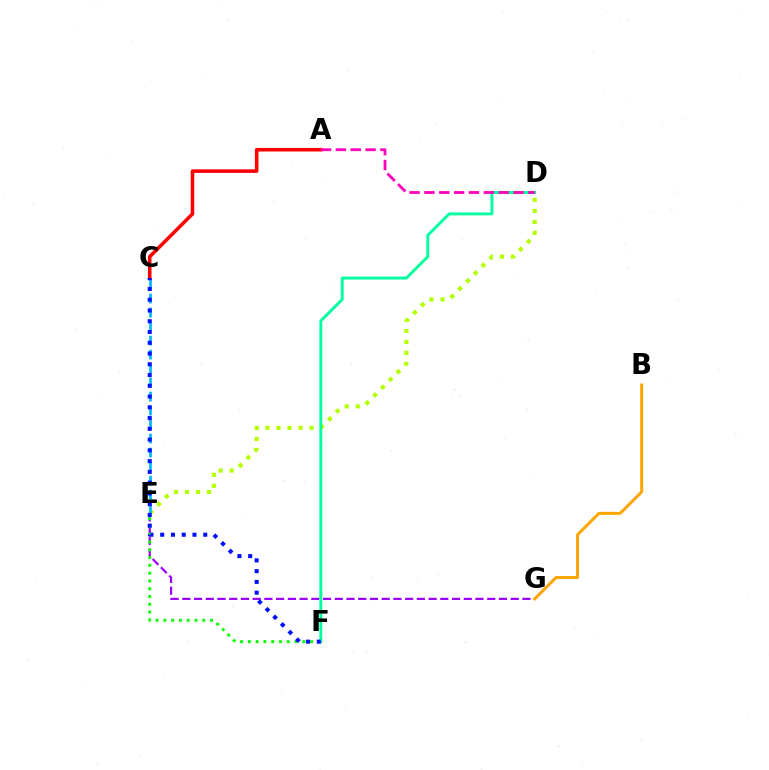{('E', 'G'): [{'color': '#9b00ff', 'line_style': 'dashed', 'thickness': 1.59}], ('E', 'F'): [{'color': '#08ff00', 'line_style': 'dotted', 'thickness': 2.11}], ('B', 'G'): [{'color': '#ffa500', 'line_style': 'solid', 'thickness': 2.16}], ('D', 'E'): [{'color': '#b3ff00', 'line_style': 'dotted', 'thickness': 2.99}], ('D', 'F'): [{'color': '#00ff9d', 'line_style': 'solid', 'thickness': 2.09}], ('A', 'C'): [{'color': '#ff0000', 'line_style': 'solid', 'thickness': 2.56}], ('C', 'E'): [{'color': '#00b5ff', 'line_style': 'dashed', 'thickness': 1.9}], ('C', 'F'): [{'color': '#0010ff', 'line_style': 'dotted', 'thickness': 2.92}], ('A', 'D'): [{'color': '#ff00bd', 'line_style': 'dashed', 'thickness': 2.02}]}